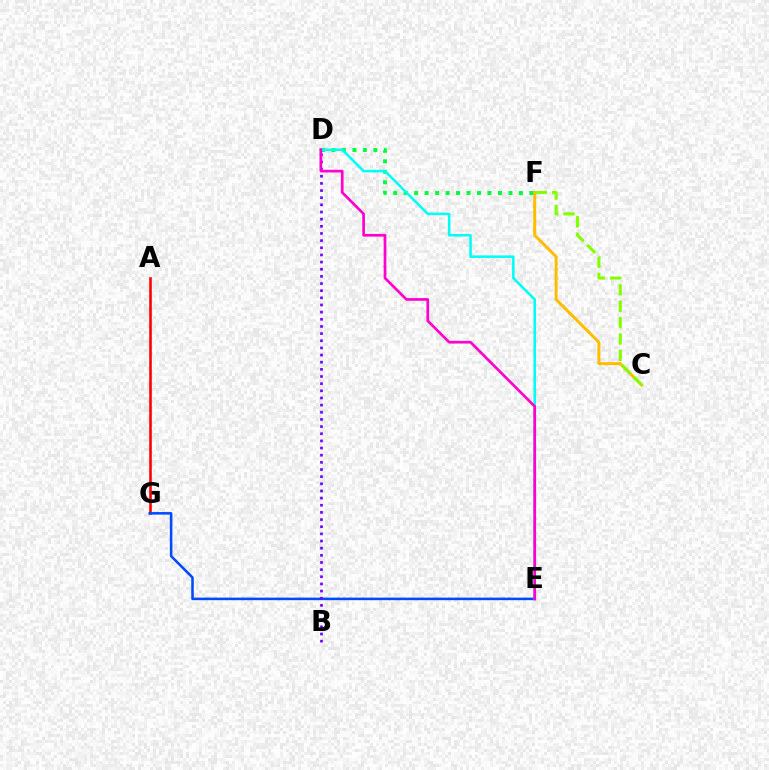{('A', 'G'): [{'color': '#ff0000', 'line_style': 'solid', 'thickness': 1.86}], ('E', 'G'): [{'color': '#004bff', 'line_style': 'solid', 'thickness': 1.84}], ('C', 'F'): [{'color': '#ffbd00', 'line_style': 'solid', 'thickness': 2.15}, {'color': '#84ff00', 'line_style': 'dashed', 'thickness': 2.23}], ('D', 'F'): [{'color': '#00ff39', 'line_style': 'dotted', 'thickness': 2.85}], ('D', 'E'): [{'color': '#00fff6', 'line_style': 'solid', 'thickness': 1.84}, {'color': '#ff00cf', 'line_style': 'solid', 'thickness': 1.94}], ('B', 'D'): [{'color': '#7200ff', 'line_style': 'dotted', 'thickness': 1.94}]}